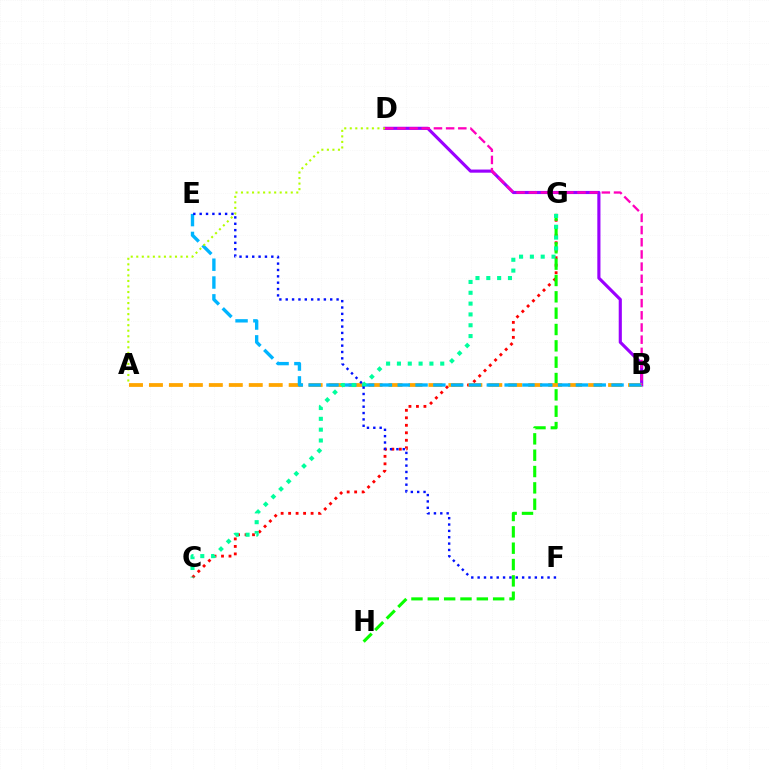{('C', 'G'): [{'color': '#ff0000', 'line_style': 'dotted', 'thickness': 2.03}, {'color': '#00ff9d', 'line_style': 'dotted', 'thickness': 2.94}], ('B', 'D'): [{'color': '#9b00ff', 'line_style': 'solid', 'thickness': 2.26}, {'color': '#ff00bd', 'line_style': 'dashed', 'thickness': 1.65}], ('G', 'H'): [{'color': '#08ff00', 'line_style': 'dashed', 'thickness': 2.22}], ('A', 'B'): [{'color': '#ffa500', 'line_style': 'dashed', 'thickness': 2.71}], ('B', 'E'): [{'color': '#00b5ff', 'line_style': 'dashed', 'thickness': 2.42}], ('E', 'F'): [{'color': '#0010ff', 'line_style': 'dotted', 'thickness': 1.73}], ('A', 'D'): [{'color': '#b3ff00', 'line_style': 'dotted', 'thickness': 1.5}]}